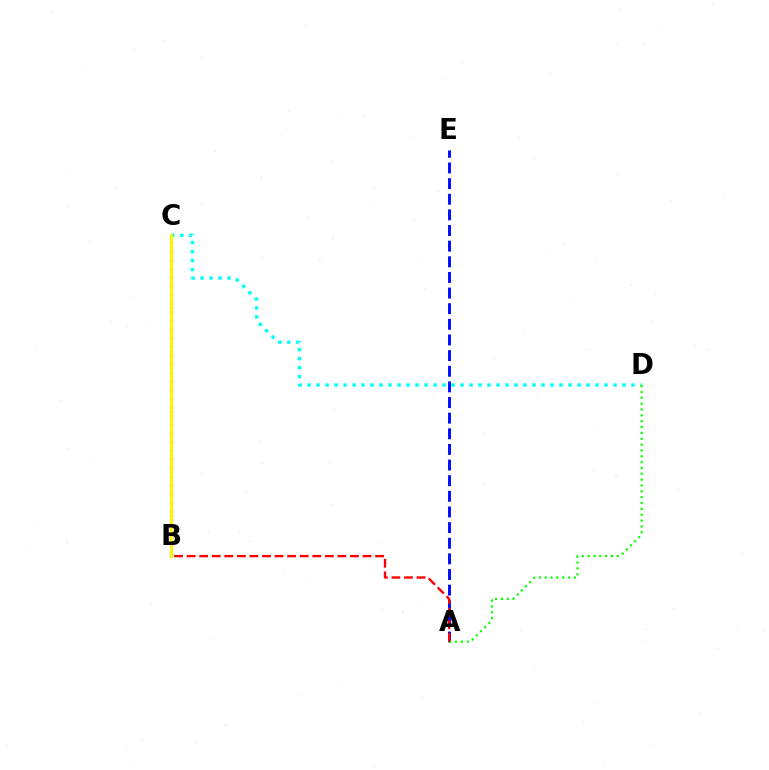{('B', 'C'): [{'color': '#ee00ff', 'line_style': 'dotted', 'thickness': 2.35}, {'color': '#fcf500', 'line_style': 'solid', 'thickness': 2.17}], ('C', 'D'): [{'color': '#00fff6', 'line_style': 'dotted', 'thickness': 2.44}], ('A', 'E'): [{'color': '#0010ff', 'line_style': 'dashed', 'thickness': 2.12}], ('A', 'D'): [{'color': '#08ff00', 'line_style': 'dotted', 'thickness': 1.59}], ('A', 'B'): [{'color': '#ff0000', 'line_style': 'dashed', 'thickness': 1.71}]}